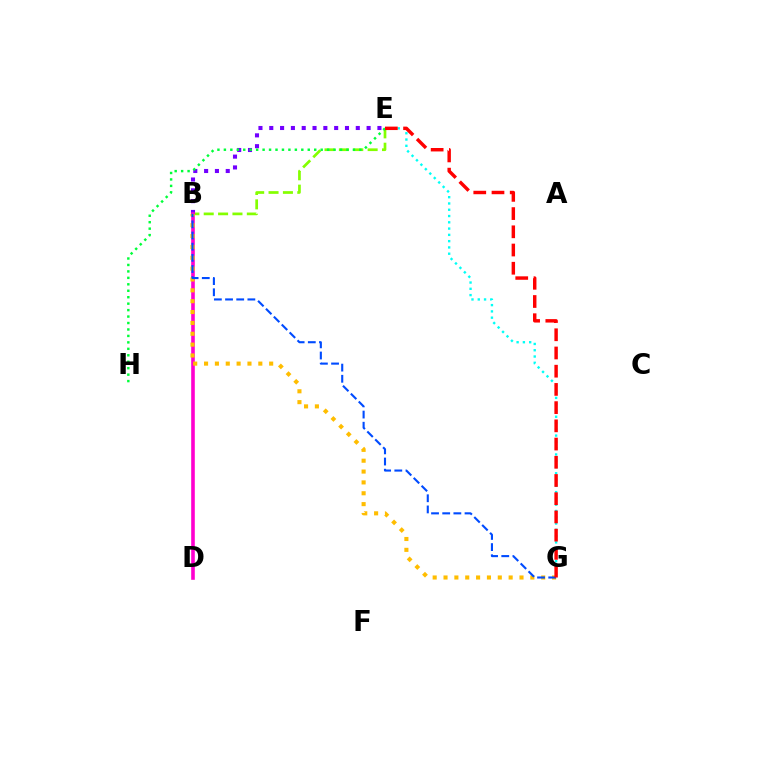{('B', 'E'): [{'color': '#84ff00', 'line_style': 'dashed', 'thickness': 1.95}, {'color': '#7200ff', 'line_style': 'dotted', 'thickness': 2.94}], ('E', 'G'): [{'color': '#00fff6', 'line_style': 'dotted', 'thickness': 1.71}, {'color': '#ff0000', 'line_style': 'dashed', 'thickness': 2.47}], ('B', 'D'): [{'color': '#ff00cf', 'line_style': 'solid', 'thickness': 2.6}], ('E', 'H'): [{'color': '#00ff39', 'line_style': 'dotted', 'thickness': 1.75}], ('B', 'G'): [{'color': '#ffbd00', 'line_style': 'dotted', 'thickness': 2.95}, {'color': '#004bff', 'line_style': 'dashed', 'thickness': 1.52}]}